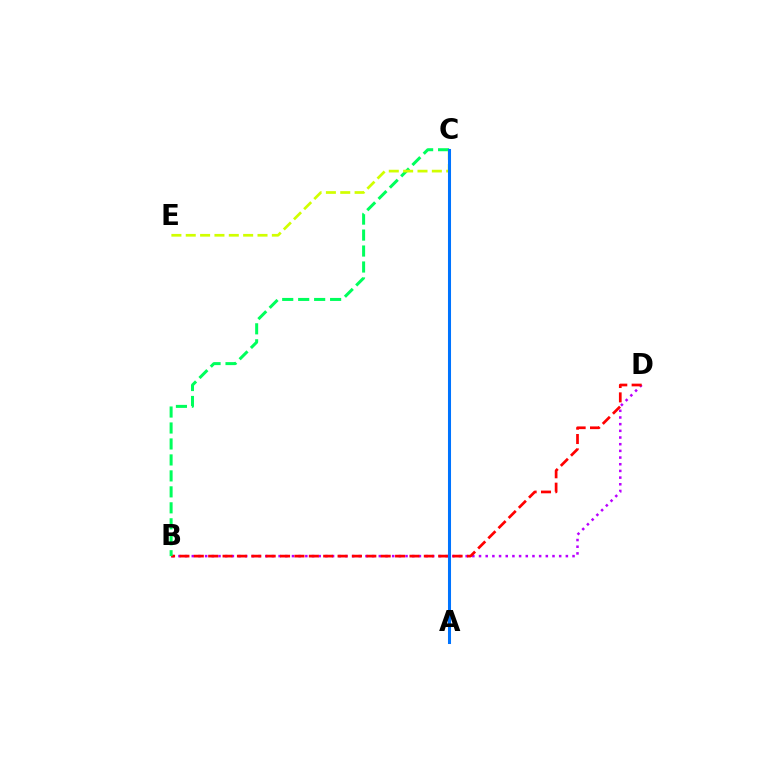{('B', 'D'): [{'color': '#b900ff', 'line_style': 'dotted', 'thickness': 1.81}, {'color': '#ff0000', 'line_style': 'dashed', 'thickness': 1.95}], ('B', 'C'): [{'color': '#00ff5c', 'line_style': 'dashed', 'thickness': 2.17}], ('C', 'E'): [{'color': '#d1ff00', 'line_style': 'dashed', 'thickness': 1.95}], ('A', 'C'): [{'color': '#0074ff', 'line_style': 'solid', 'thickness': 2.19}]}